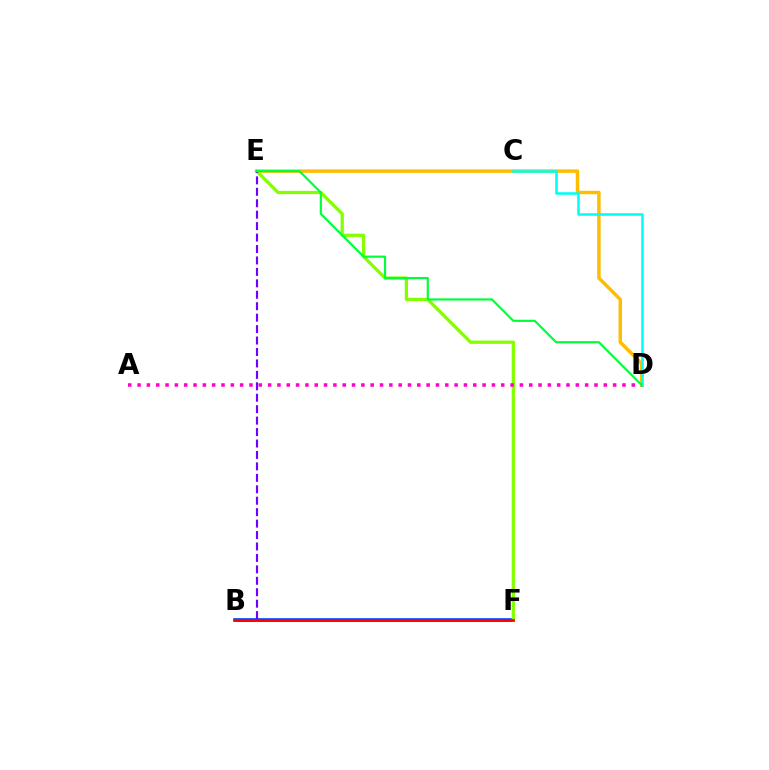{('D', 'E'): [{'color': '#ffbd00', 'line_style': 'solid', 'thickness': 2.5}, {'color': '#00ff39', 'line_style': 'solid', 'thickness': 1.56}], ('B', 'F'): [{'color': '#004bff', 'line_style': 'solid', 'thickness': 2.65}, {'color': '#ff0000', 'line_style': 'solid', 'thickness': 1.91}], ('C', 'D'): [{'color': '#00fff6', 'line_style': 'solid', 'thickness': 1.86}], ('E', 'F'): [{'color': '#84ff00', 'line_style': 'solid', 'thickness': 2.35}], ('B', 'E'): [{'color': '#7200ff', 'line_style': 'dashed', 'thickness': 1.55}], ('A', 'D'): [{'color': '#ff00cf', 'line_style': 'dotted', 'thickness': 2.53}]}